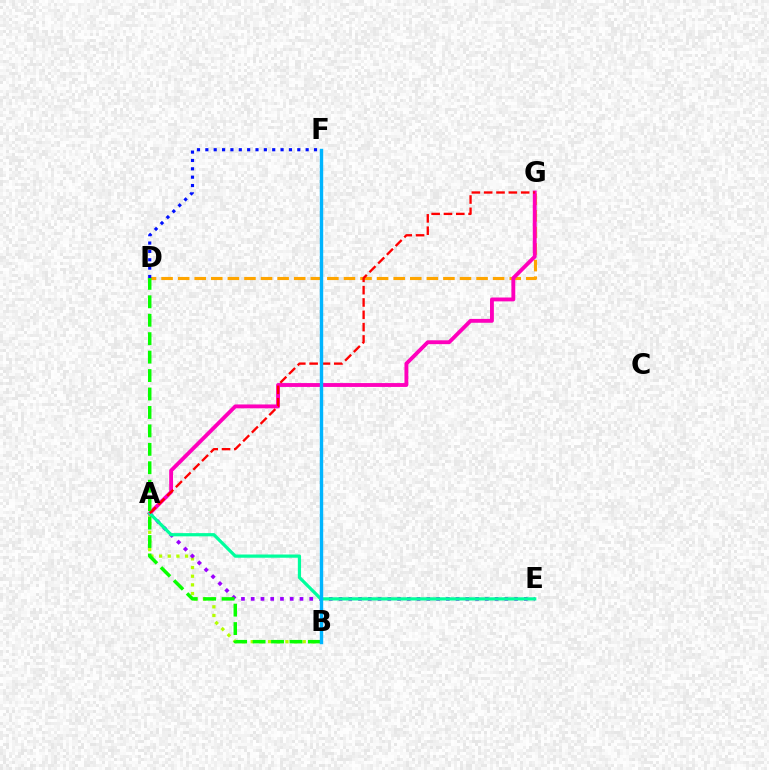{('A', 'B'): [{'color': '#b3ff00', 'line_style': 'dotted', 'thickness': 2.35}], ('D', 'G'): [{'color': '#ffa500', 'line_style': 'dashed', 'thickness': 2.25}], ('A', 'E'): [{'color': '#9b00ff', 'line_style': 'dotted', 'thickness': 2.65}, {'color': '#00ff9d', 'line_style': 'solid', 'thickness': 2.32}], ('A', 'G'): [{'color': '#ff00bd', 'line_style': 'solid', 'thickness': 2.78}, {'color': '#ff0000', 'line_style': 'dashed', 'thickness': 1.67}], ('B', 'D'): [{'color': '#08ff00', 'line_style': 'dashed', 'thickness': 2.51}], ('B', 'F'): [{'color': '#00b5ff', 'line_style': 'solid', 'thickness': 2.45}], ('D', 'F'): [{'color': '#0010ff', 'line_style': 'dotted', 'thickness': 2.27}]}